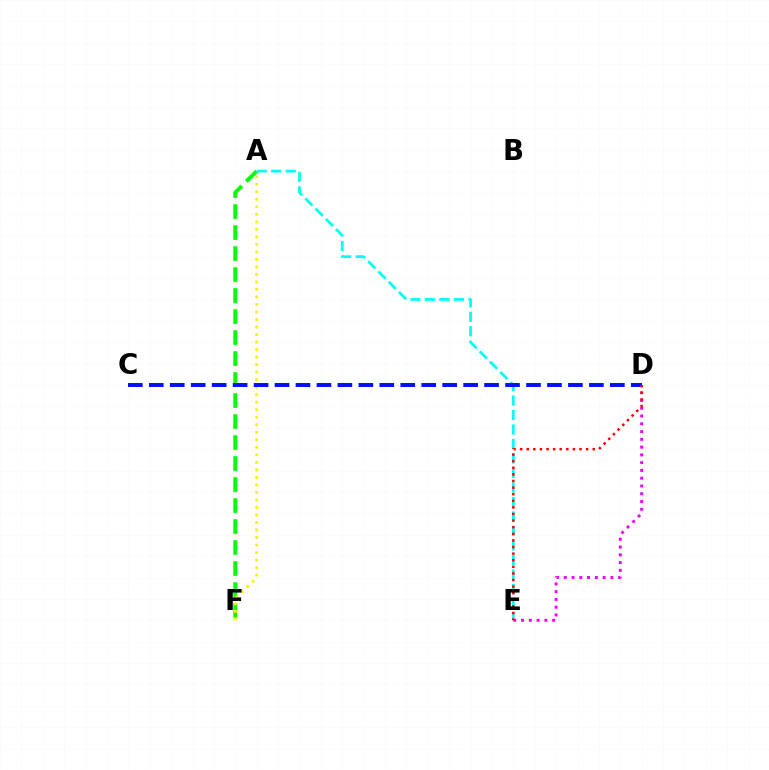{('A', 'E'): [{'color': '#00fff6', 'line_style': 'dashed', 'thickness': 1.97}], ('D', 'E'): [{'color': '#ee00ff', 'line_style': 'dotted', 'thickness': 2.11}, {'color': '#ff0000', 'line_style': 'dotted', 'thickness': 1.79}], ('A', 'F'): [{'color': '#08ff00', 'line_style': 'dashed', 'thickness': 2.85}, {'color': '#fcf500', 'line_style': 'dotted', 'thickness': 2.04}], ('C', 'D'): [{'color': '#0010ff', 'line_style': 'dashed', 'thickness': 2.85}]}